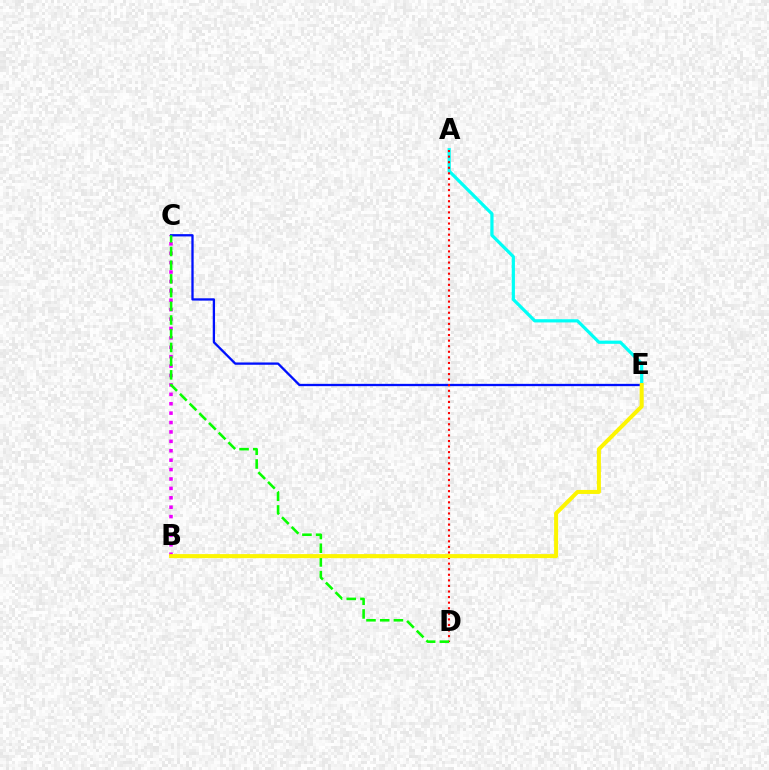{('A', 'E'): [{'color': '#00fff6', 'line_style': 'solid', 'thickness': 2.31}], ('B', 'C'): [{'color': '#ee00ff', 'line_style': 'dotted', 'thickness': 2.56}], ('C', 'E'): [{'color': '#0010ff', 'line_style': 'solid', 'thickness': 1.66}], ('A', 'D'): [{'color': '#ff0000', 'line_style': 'dotted', 'thickness': 1.51}], ('C', 'D'): [{'color': '#08ff00', 'line_style': 'dashed', 'thickness': 1.86}], ('B', 'E'): [{'color': '#fcf500', 'line_style': 'solid', 'thickness': 2.89}]}